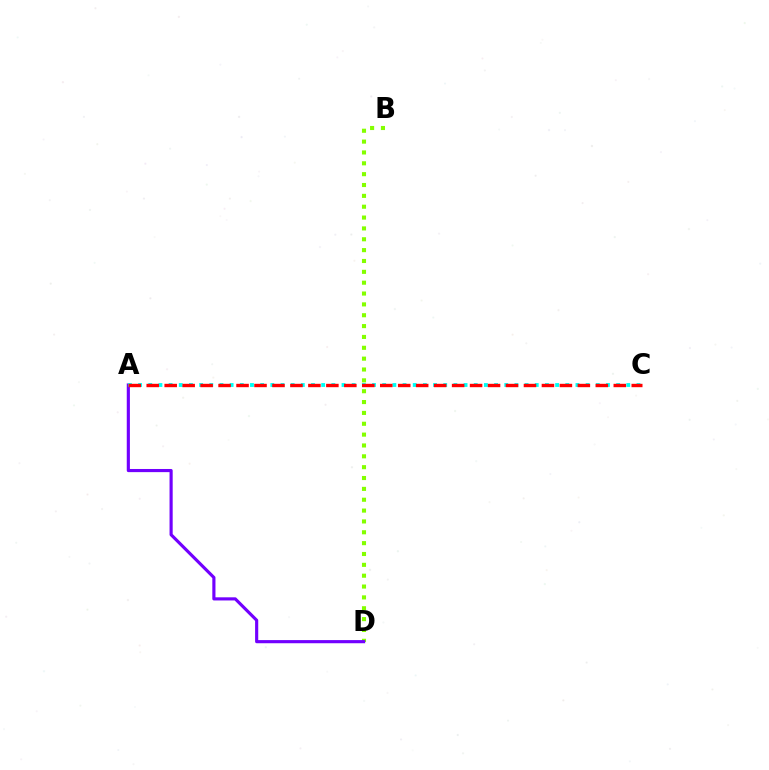{('B', 'D'): [{'color': '#84ff00', 'line_style': 'dotted', 'thickness': 2.95}], ('A', 'D'): [{'color': '#7200ff', 'line_style': 'solid', 'thickness': 2.26}], ('A', 'C'): [{'color': '#00fff6', 'line_style': 'dotted', 'thickness': 2.76}, {'color': '#ff0000', 'line_style': 'dashed', 'thickness': 2.44}]}